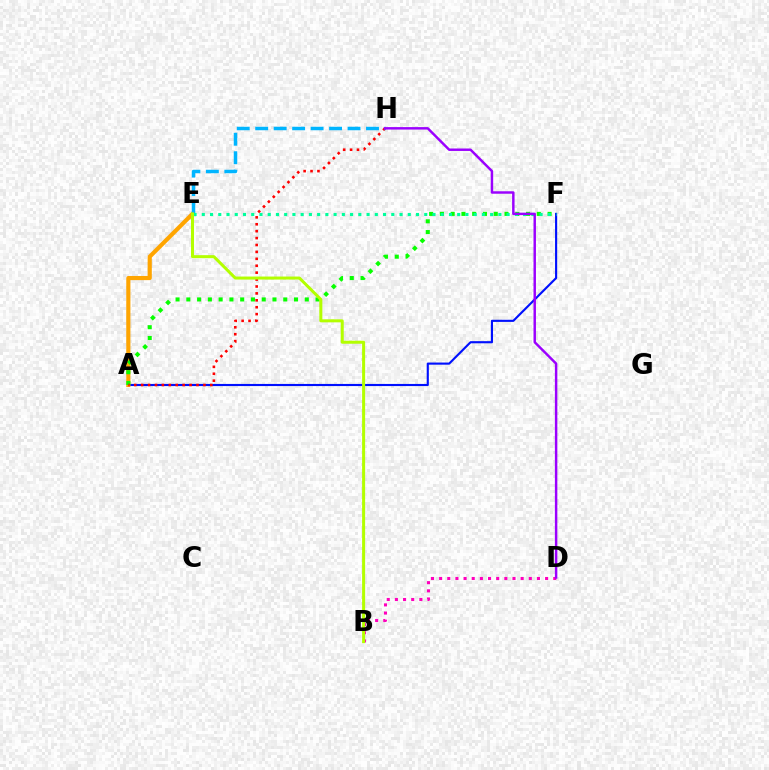{('A', 'F'): [{'color': '#0010ff', 'line_style': 'solid', 'thickness': 1.54}, {'color': '#08ff00', 'line_style': 'dotted', 'thickness': 2.93}], ('A', 'E'): [{'color': '#ffa500', 'line_style': 'solid', 'thickness': 2.99}], ('B', 'D'): [{'color': '#ff00bd', 'line_style': 'dotted', 'thickness': 2.21}], ('A', 'H'): [{'color': '#ff0000', 'line_style': 'dotted', 'thickness': 1.88}], ('E', 'H'): [{'color': '#00b5ff', 'line_style': 'dashed', 'thickness': 2.51}], ('E', 'F'): [{'color': '#00ff9d', 'line_style': 'dotted', 'thickness': 2.24}], ('B', 'E'): [{'color': '#b3ff00', 'line_style': 'solid', 'thickness': 2.18}], ('D', 'H'): [{'color': '#9b00ff', 'line_style': 'solid', 'thickness': 1.77}]}